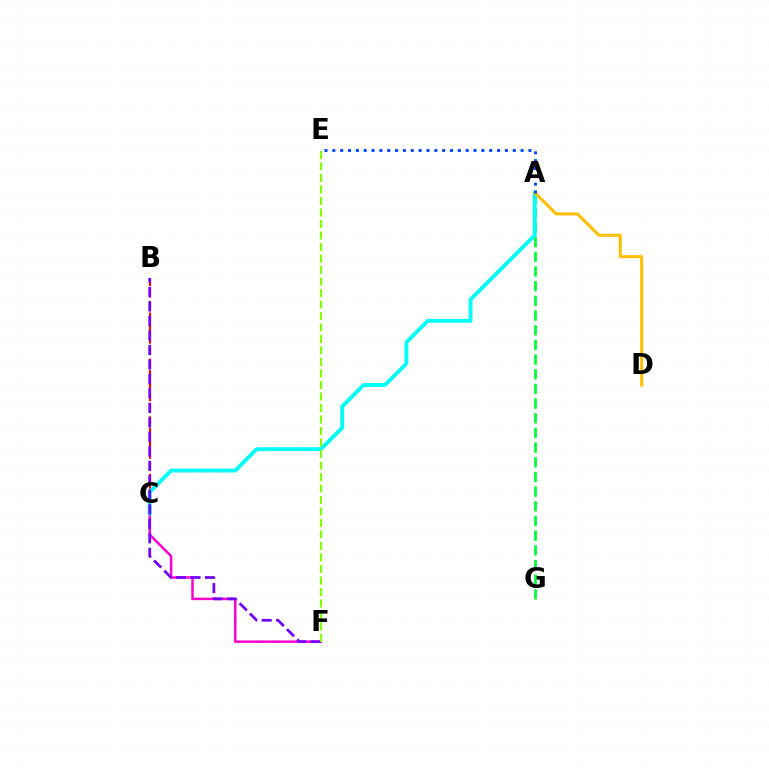{('A', 'G'): [{'color': '#00ff39', 'line_style': 'dashed', 'thickness': 1.99}], ('C', 'F'): [{'color': '#ff00cf', 'line_style': 'solid', 'thickness': 1.79}], ('B', 'C'): [{'color': '#ff0000', 'line_style': 'dashed', 'thickness': 1.57}], ('A', 'C'): [{'color': '#00fff6', 'line_style': 'solid', 'thickness': 2.79}], ('B', 'F'): [{'color': '#7200ff', 'line_style': 'dashed', 'thickness': 1.97}], ('E', 'F'): [{'color': '#84ff00', 'line_style': 'dashed', 'thickness': 1.56}], ('A', 'D'): [{'color': '#ffbd00', 'line_style': 'solid', 'thickness': 2.17}], ('A', 'E'): [{'color': '#004bff', 'line_style': 'dotted', 'thickness': 2.13}]}